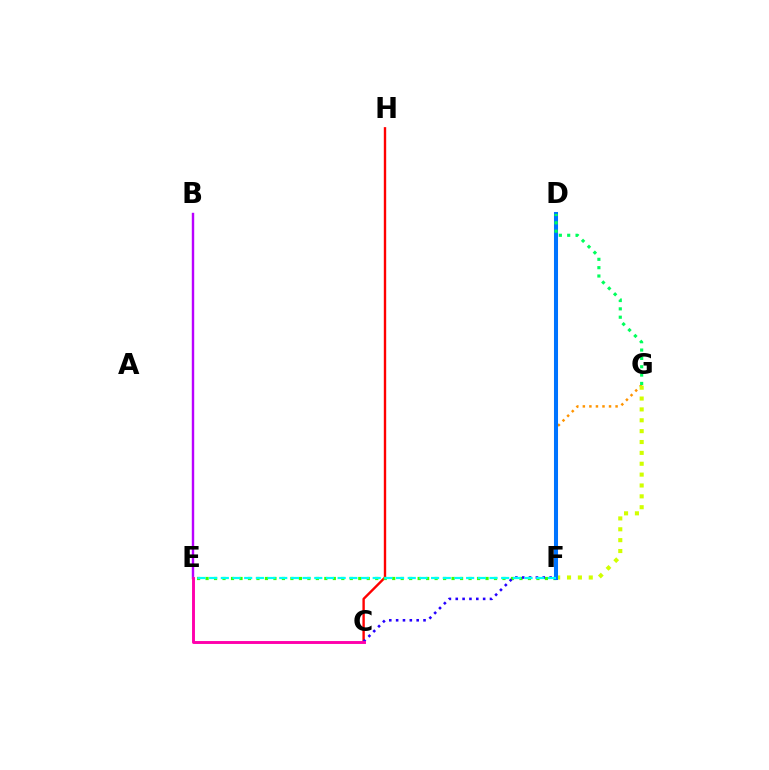{('F', 'G'): [{'color': '#ff9400', 'line_style': 'dotted', 'thickness': 1.78}, {'color': '#d1ff00', 'line_style': 'dotted', 'thickness': 2.95}], ('C', 'H'): [{'color': '#ff0000', 'line_style': 'solid', 'thickness': 1.72}], ('E', 'F'): [{'color': '#3dff00', 'line_style': 'dotted', 'thickness': 2.3}, {'color': '#00fff6', 'line_style': 'dashed', 'thickness': 1.59}], ('C', 'F'): [{'color': '#2500ff', 'line_style': 'dotted', 'thickness': 1.86}], ('B', 'E'): [{'color': '#b900ff', 'line_style': 'solid', 'thickness': 1.74}], ('D', 'F'): [{'color': '#0074ff', 'line_style': 'solid', 'thickness': 2.92}], ('C', 'E'): [{'color': '#ff00ac', 'line_style': 'solid', 'thickness': 2.1}], ('D', 'G'): [{'color': '#00ff5c', 'line_style': 'dotted', 'thickness': 2.27}]}